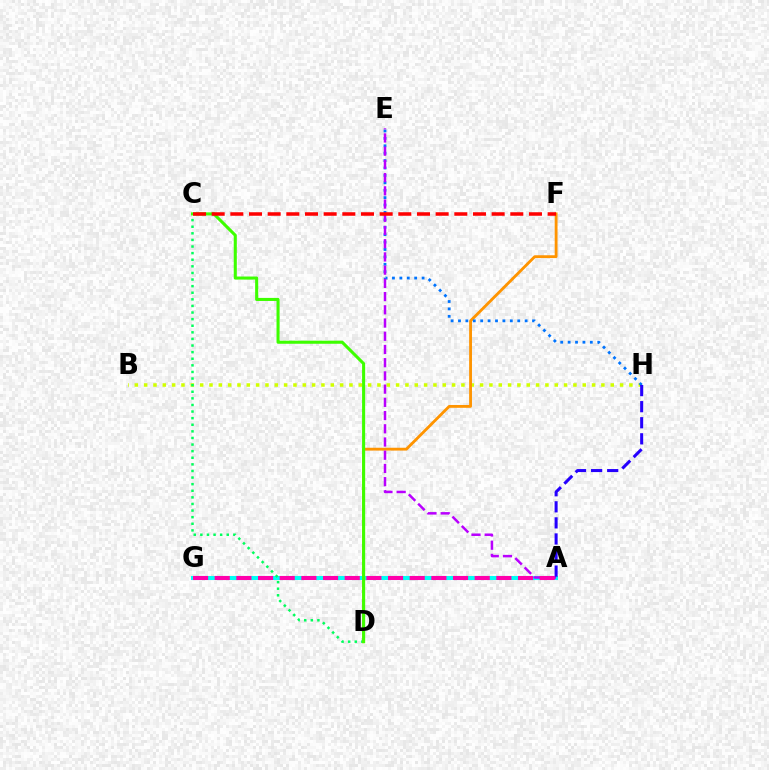{('A', 'G'): [{'color': '#00fff6', 'line_style': 'solid', 'thickness': 2.92}, {'color': '#ff00ac', 'line_style': 'dashed', 'thickness': 2.94}], ('B', 'H'): [{'color': '#d1ff00', 'line_style': 'dotted', 'thickness': 2.54}], ('C', 'D'): [{'color': '#00ff5c', 'line_style': 'dotted', 'thickness': 1.79}, {'color': '#3dff00', 'line_style': 'solid', 'thickness': 2.21}], ('D', 'F'): [{'color': '#ff9400', 'line_style': 'solid', 'thickness': 2.04}], ('E', 'H'): [{'color': '#0074ff', 'line_style': 'dotted', 'thickness': 2.01}], ('A', 'E'): [{'color': '#b900ff', 'line_style': 'dashed', 'thickness': 1.8}], ('C', 'F'): [{'color': '#ff0000', 'line_style': 'dashed', 'thickness': 2.54}], ('A', 'H'): [{'color': '#2500ff', 'line_style': 'dashed', 'thickness': 2.18}]}